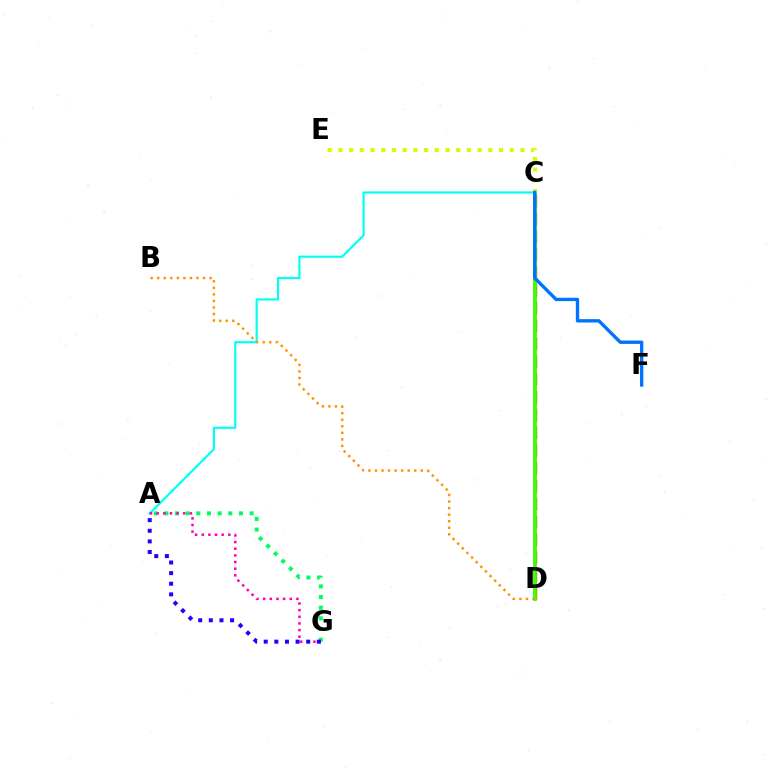{('C', 'D'): [{'color': '#ff0000', 'line_style': 'dashed', 'thickness': 2.42}, {'color': '#b900ff', 'line_style': 'solid', 'thickness': 1.79}, {'color': '#3dff00', 'line_style': 'solid', 'thickness': 2.71}], ('A', 'C'): [{'color': '#00fff6', 'line_style': 'solid', 'thickness': 1.56}], ('A', 'G'): [{'color': '#00ff5c', 'line_style': 'dotted', 'thickness': 2.9}, {'color': '#ff00ac', 'line_style': 'dotted', 'thickness': 1.81}, {'color': '#2500ff', 'line_style': 'dotted', 'thickness': 2.89}], ('C', 'E'): [{'color': '#d1ff00', 'line_style': 'dotted', 'thickness': 2.91}], ('B', 'D'): [{'color': '#ff9400', 'line_style': 'dotted', 'thickness': 1.78}], ('C', 'F'): [{'color': '#0074ff', 'line_style': 'solid', 'thickness': 2.43}]}